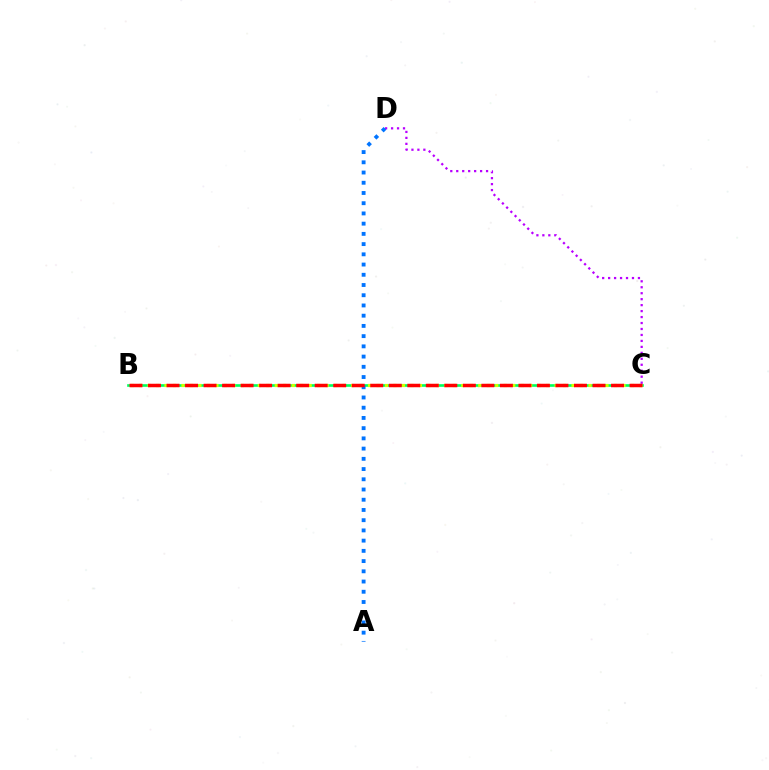{('B', 'C'): [{'color': '#00ff5c', 'line_style': 'solid', 'thickness': 1.9}, {'color': '#d1ff00', 'line_style': 'dotted', 'thickness': 2.3}, {'color': '#ff0000', 'line_style': 'dashed', 'thickness': 2.52}], ('C', 'D'): [{'color': '#b900ff', 'line_style': 'dotted', 'thickness': 1.62}], ('A', 'D'): [{'color': '#0074ff', 'line_style': 'dotted', 'thickness': 2.78}]}